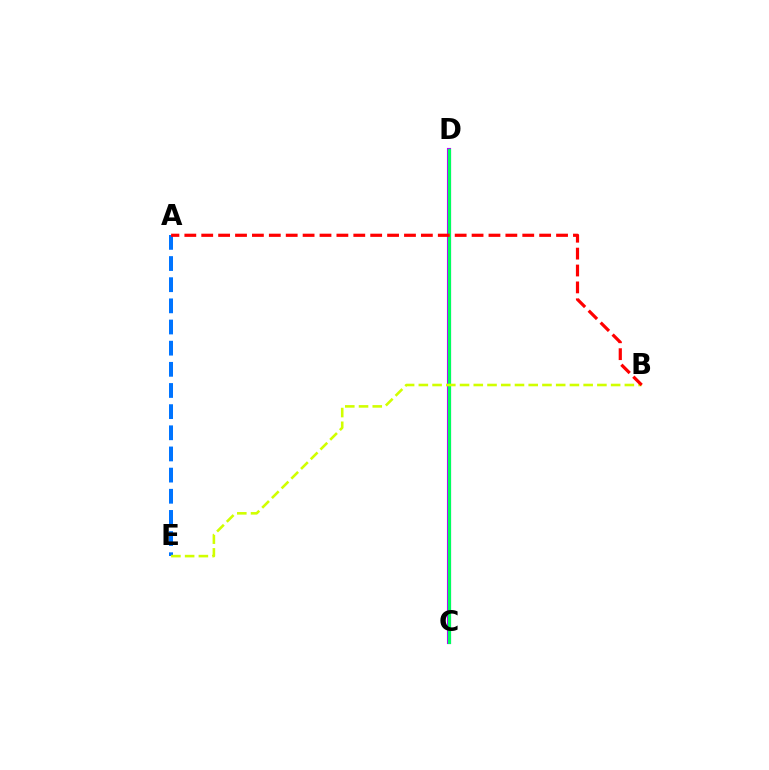{('C', 'D'): [{'color': '#b900ff', 'line_style': 'solid', 'thickness': 2.96}, {'color': '#00ff5c', 'line_style': 'solid', 'thickness': 2.27}], ('A', 'E'): [{'color': '#0074ff', 'line_style': 'dashed', 'thickness': 2.87}], ('B', 'E'): [{'color': '#d1ff00', 'line_style': 'dashed', 'thickness': 1.87}], ('A', 'B'): [{'color': '#ff0000', 'line_style': 'dashed', 'thickness': 2.3}]}